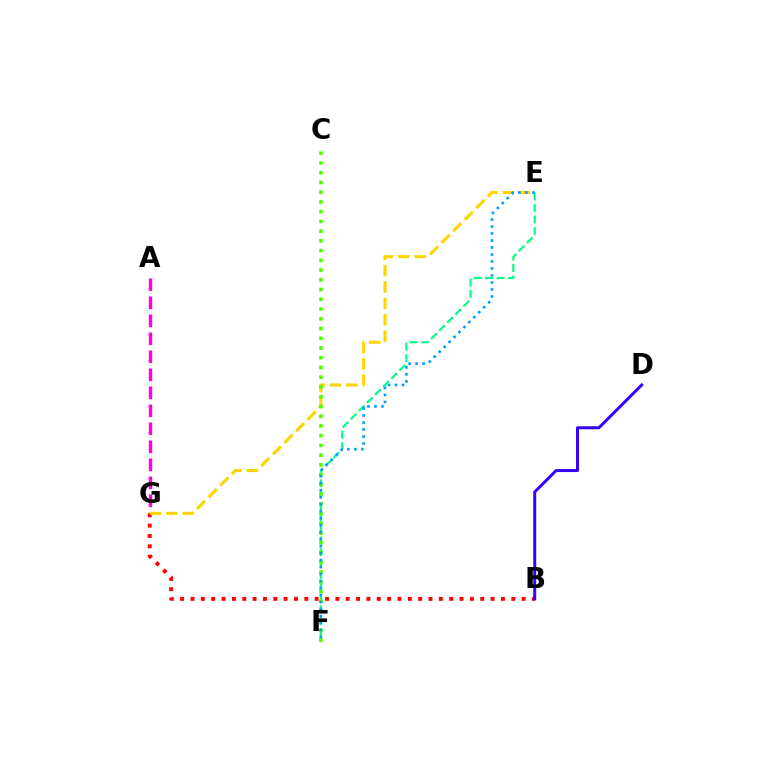{('A', 'G'): [{'color': '#ff00ed', 'line_style': 'dashed', 'thickness': 2.45}], ('E', 'F'): [{'color': '#00ff86', 'line_style': 'dashed', 'thickness': 1.56}, {'color': '#009eff', 'line_style': 'dotted', 'thickness': 1.9}], ('B', 'G'): [{'color': '#ff0000', 'line_style': 'dotted', 'thickness': 2.81}], ('E', 'G'): [{'color': '#ffd500', 'line_style': 'dashed', 'thickness': 2.23}], ('C', 'F'): [{'color': '#4fff00', 'line_style': 'dotted', 'thickness': 2.65}], ('B', 'D'): [{'color': '#3700ff', 'line_style': 'solid', 'thickness': 2.16}]}